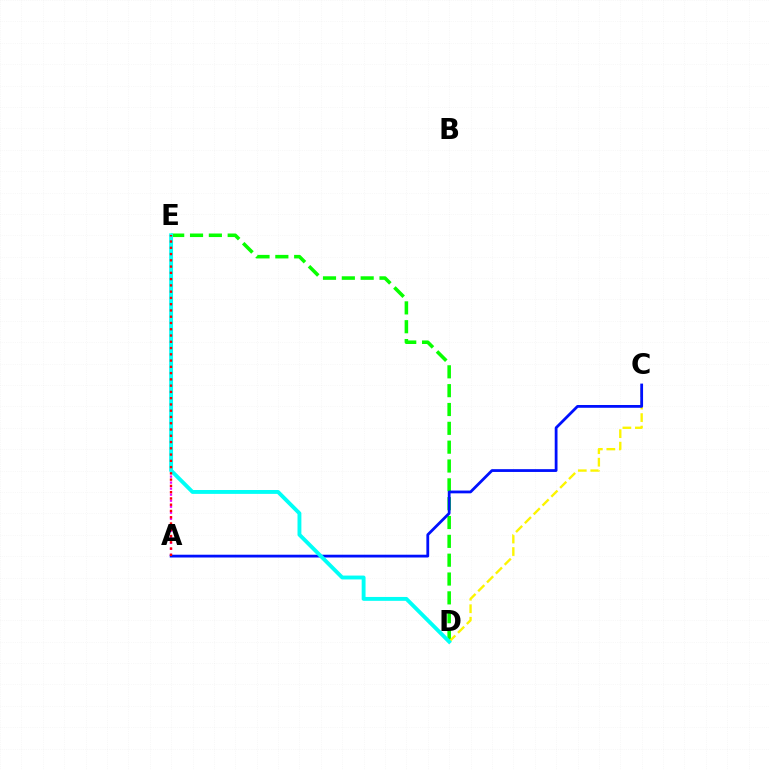{('D', 'E'): [{'color': '#08ff00', 'line_style': 'dashed', 'thickness': 2.56}, {'color': '#00fff6', 'line_style': 'solid', 'thickness': 2.79}], ('A', 'E'): [{'color': '#ee00ff', 'line_style': 'dotted', 'thickness': 1.64}, {'color': '#ff0000', 'line_style': 'dotted', 'thickness': 1.7}], ('C', 'D'): [{'color': '#fcf500', 'line_style': 'dashed', 'thickness': 1.7}], ('A', 'C'): [{'color': '#0010ff', 'line_style': 'solid', 'thickness': 2.01}]}